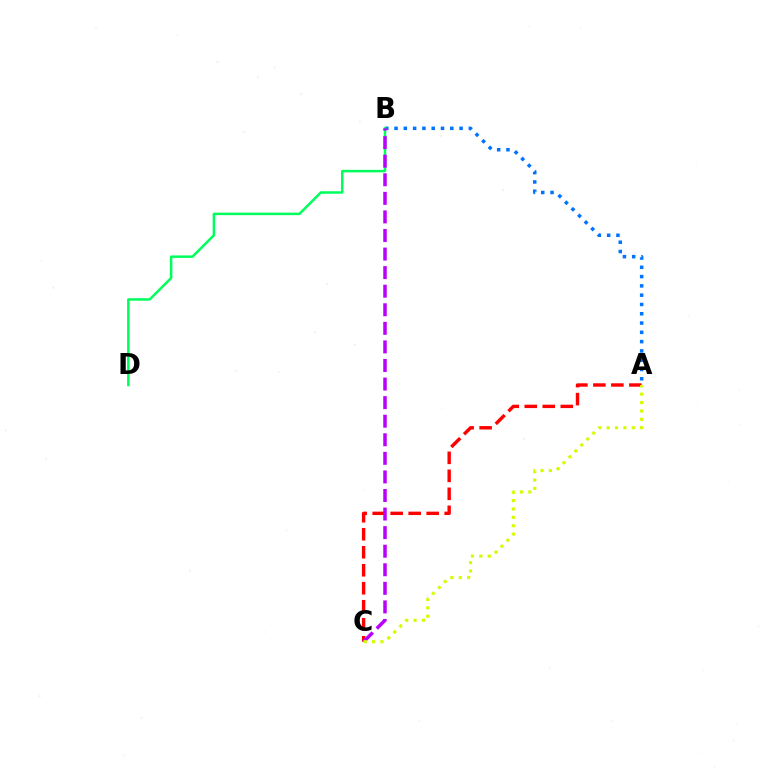{('A', 'B'): [{'color': '#0074ff', 'line_style': 'dotted', 'thickness': 2.52}], ('B', 'D'): [{'color': '#00ff5c', 'line_style': 'solid', 'thickness': 1.8}], ('A', 'C'): [{'color': '#ff0000', 'line_style': 'dashed', 'thickness': 2.45}, {'color': '#d1ff00', 'line_style': 'dotted', 'thickness': 2.28}], ('B', 'C'): [{'color': '#b900ff', 'line_style': 'dashed', 'thickness': 2.52}]}